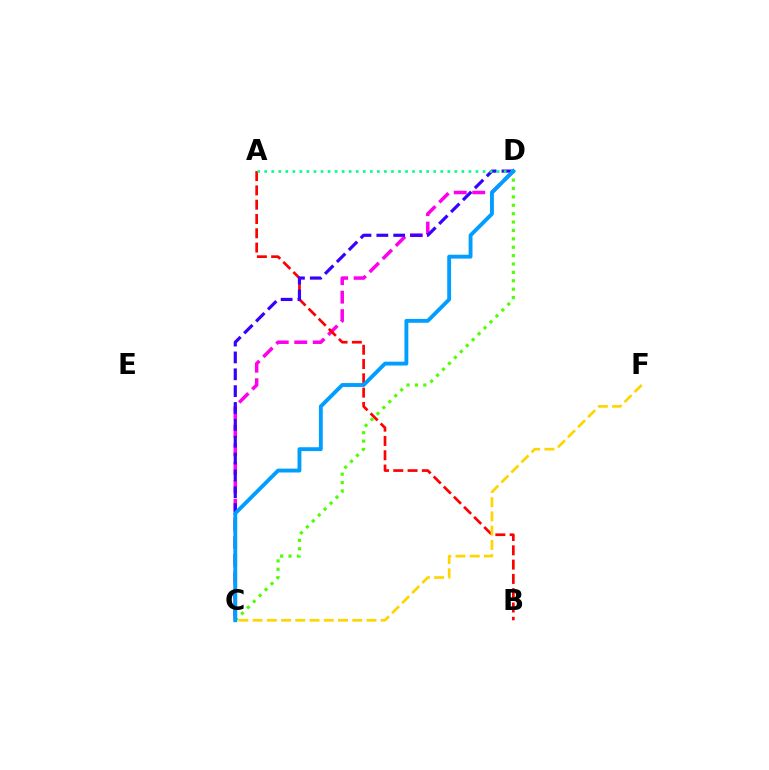{('C', 'D'): [{'color': '#ff00ed', 'line_style': 'dashed', 'thickness': 2.51}, {'color': '#4fff00', 'line_style': 'dotted', 'thickness': 2.28}, {'color': '#3700ff', 'line_style': 'dashed', 'thickness': 2.29}, {'color': '#009eff', 'line_style': 'solid', 'thickness': 2.78}], ('A', 'B'): [{'color': '#ff0000', 'line_style': 'dashed', 'thickness': 1.94}], ('A', 'D'): [{'color': '#00ff86', 'line_style': 'dotted', 'thickness': 1.91}], ('C', 'F'): [{'color': '#ffd500', 'line_style': 'dashed', 'thickness': 1.93}]}